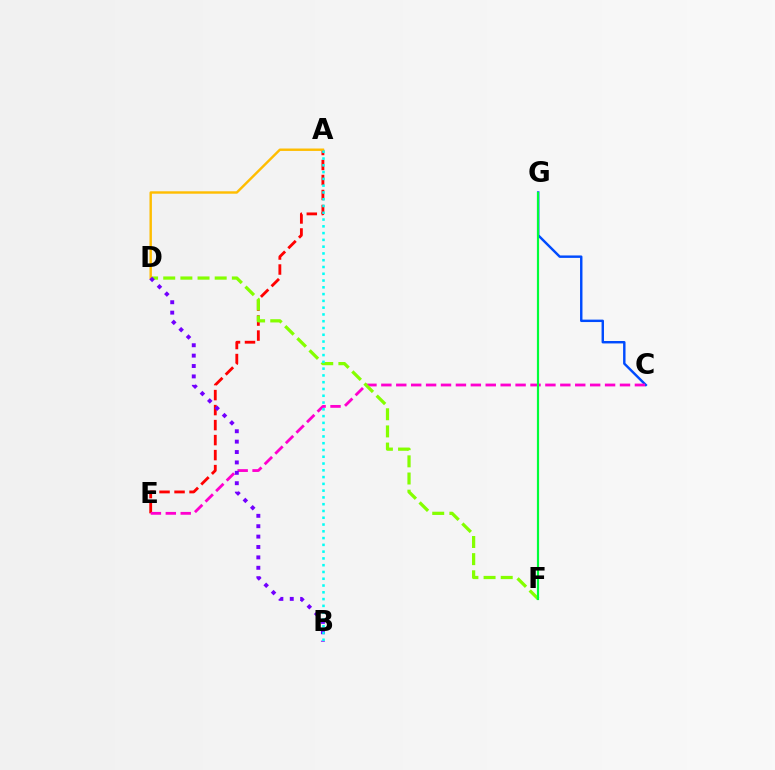{('C', 'G'): [{'color': '#004bff', 'line_style': 'solid', 'thickness': 1.75}], ('A', 'E'): [{'color': '#ff0000', 'line_style': 'dashed', 'thickness': 2.04}], ('C', 'E'): [{'color': '#ff00cf', 'line_style': 'dashed', 'thickness': 2.03}], ('D', 'F'): [{'color': '#84ff00', 'line_style': 'dashed', 'thickness': 2.33}], ('A', 'D'): [{'color': '#ffbd00', 'line_style': 'solid', 'thickness': 1.74}], ('F', 'G'): [{'color': '#00ff39', 'line_style': 'solid', 'thickness': 1.57}], ('B', 'D'): [{'color': '#7200ff', 'line_style': 'dotted', 'thickness': 2.82}], ('A', 'B'): [{'color': '#00fff6', 'line_style': 'dotted', 'thickness': 1.84}]}